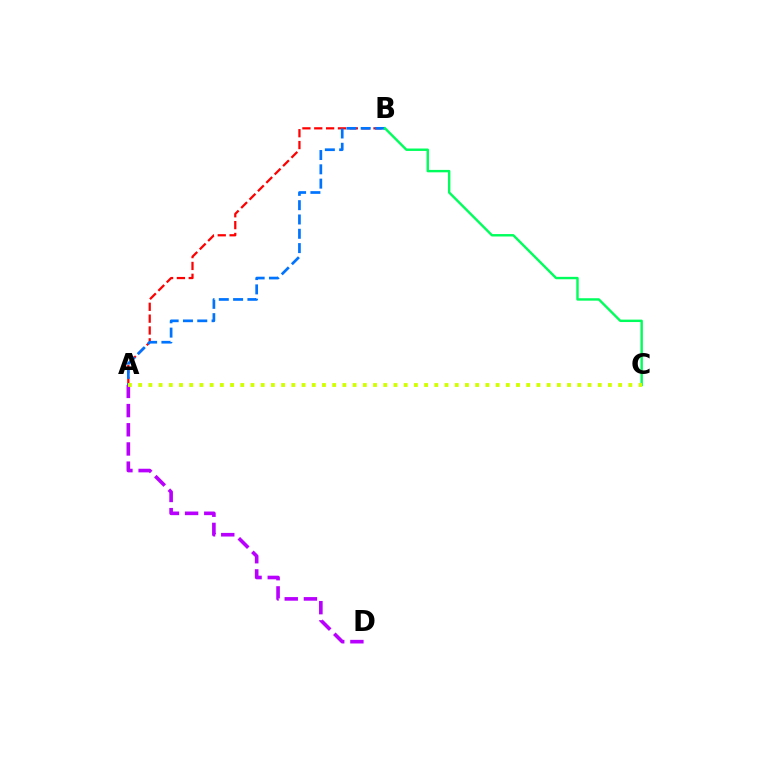{('A', 'D'): [{'color': '#b900ff', 'line_style': 'dashed', 'thickness': 2.61}], ('A', 'B'): [{'color': '#ff0000', 'line_style': 'dashed', 'thickness': 1.61}, {'color': '#0074ff', 'line_style': 'dashed', 'thickness': 1.94}], ('B', 'C'): [{'color': '#00ff5c', 'line_style': 'solid', 'thickness': 1.74}], ('A', 'C'): [{'color': '#d1ff00', 'line_style': 'dotted', 'thickness': 2.77}]}